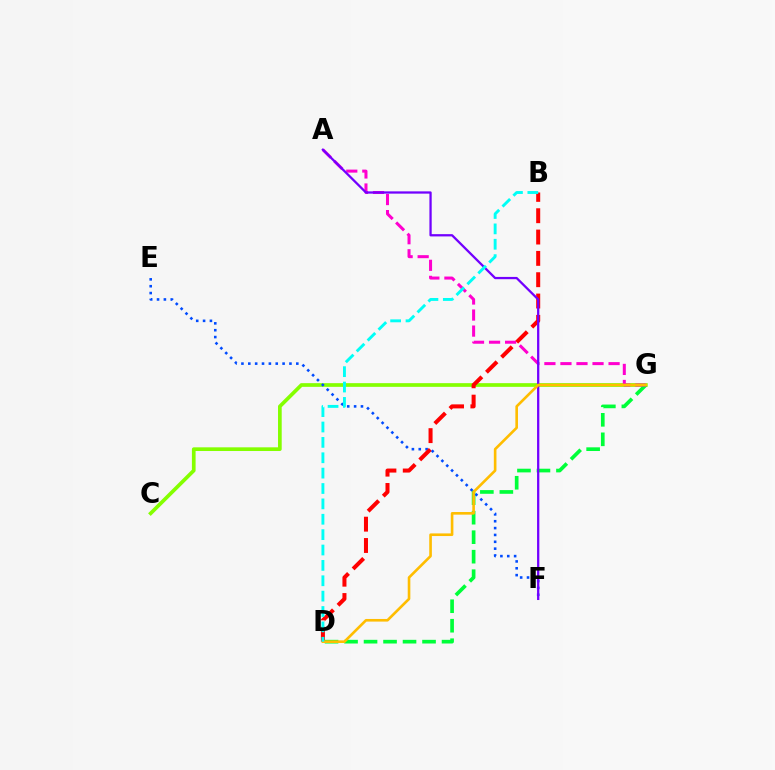{('C', 'G'): [{'color': '#84ff00', 'line_style': 'solid', 'thickness': 2.65}], ('D', 'G'): [{'color': '#00ff39', 'line_style': 'dashed', 'thickness': 2.65}, {'color': '#ffbd00', 'line_style': 'solid', 'thickness': 1.89}], ('E', 'F'): [{'color': '#004bff', 'line_style': 'dotted', 'thickness': 1.86}], ('A', 'G'): [{'color': '#ff00cf', 'line_style': 'dashed', 'thickness': 2.18}], ('B', 'D'): [{'color': '#ff0000', 'line_style': 'dashed', 'thickness': 2.9}, {'color': '#00fff6', 'line_style': 'dashed', 'thickness': 2.09}], ('A', 'F'): [{'color': '#7200ff', 'line_style': 'solid', 'thickness': 1.64}]}